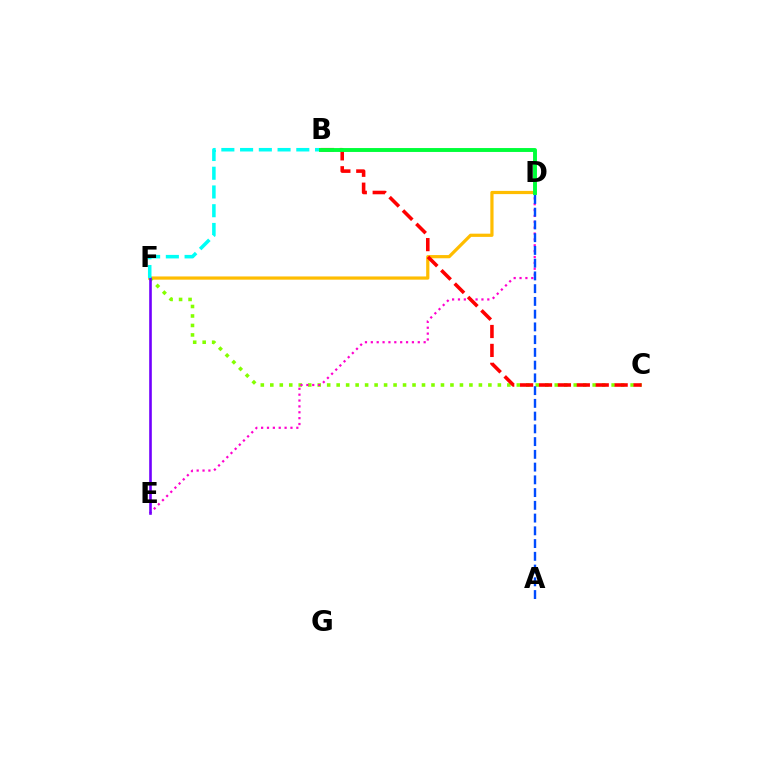{('D', 'F'): [{'color': '#ffbd00', 'line_style': 'solid', 'thickness': 2.31}], ('C', 'F'): [{'color': '#84ff00', 'line_style': 'dotted', 'thickness': 2.58}], ('D', 'E'): [{'color': '#ff00cf', 'line_style': 'dotted', 'thickness': 1.59}], ('E', 'F'): [{'color': '#7200ff', 'line_style': 'solid', 'thickness': 1.89}], ('B', 'C'): [{'color': '#ff0000', 'line_style': 'dashed', 'thickness': 2.57}], ('B', 'F'): [{'color': '#00fff6', 'line_style': 'dashed', 'thickness': 2.55}], ('B', 'D'): [{'color': '#00ff39', 'line_style': 'solid', 'thickness': 2.81}], ('A', 'D'): [{'color': '#004bff', 'line_style': 'dashed', 'thickness': 1.73}]}